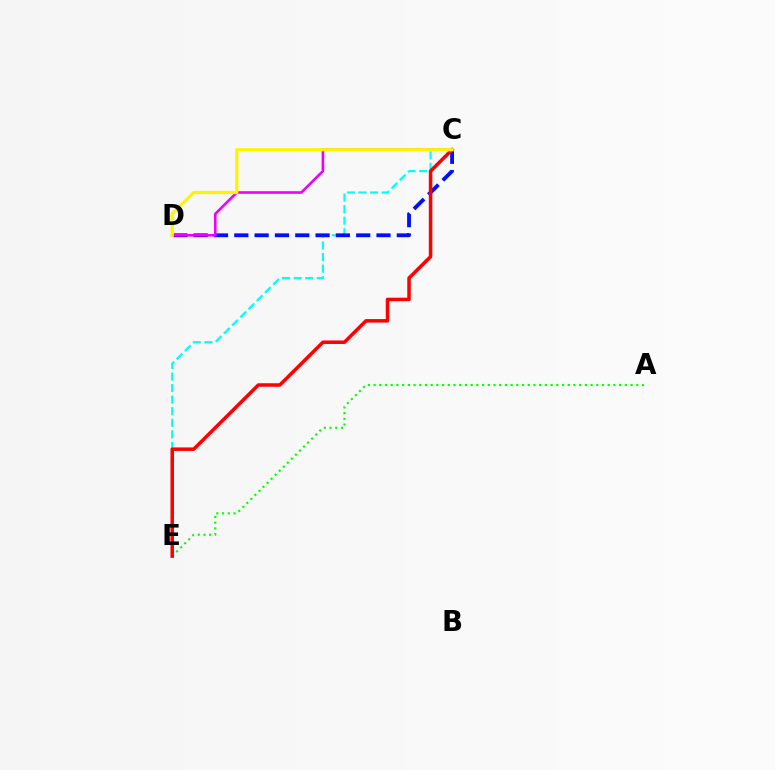{('C', 'E'): [{'color': '#00fff6', 'line_style': 'dashed', 'thickness': 1.57}, {'color': '#ff0000', 'line_style': 'solid', 'thickness': 2.53}], ('A', 'E'): [{'color': '#08ff00', 'line_style': 'dotted', 'thickness': 1.55}], ('C', 'D'): [{'color': '#0010ff', 'line_style': 'dashed', 'thickness': 2.76}, {'color': '#ee00ff', 'line_style': 'solid', 'thickness': 1.88}, {'color': '#fcf500', 'line_style': 'solid', 'thickness': 2.31}]}